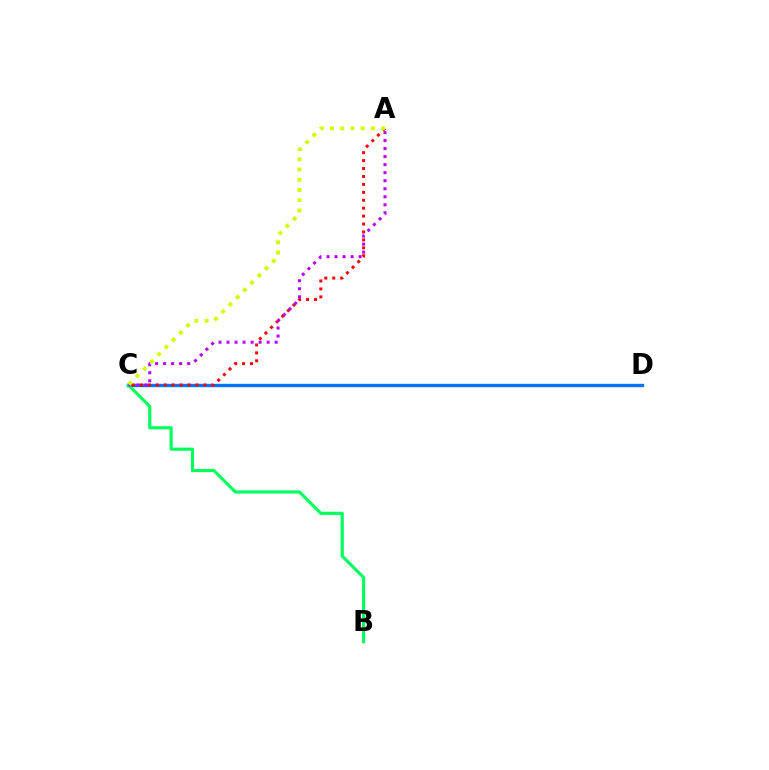{('C', 'D'): [{'color': '#0074ff', 'line_style': 'solid', 'thickness': 2.43}], ('A', 'C'): [{'color': '#ff0000', 'line_style': 'dotted', 'thickness': 2.15}, {'color': '#b900ff', 'line_style': 'dotted', 'thickness': 2.18}, {'color': '#d1ff00', 'line_style': 'dotted', 'thickness': 2.77}], ('B', 'C'): [{'color': '#00ff5c', 'line_style': 'solid', 'thickness': 2.25}]}